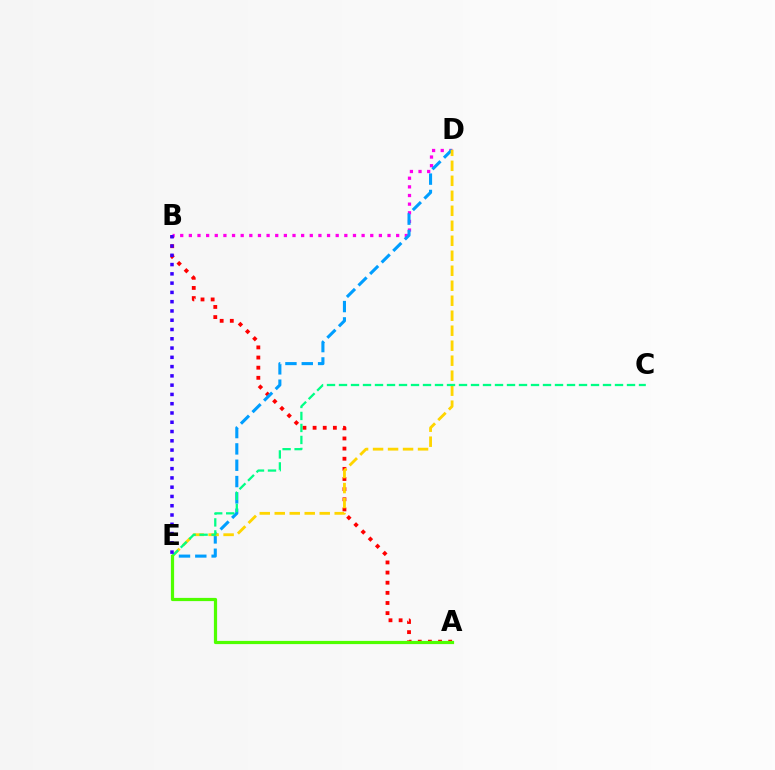{('A', 'B'): [{'color': '#ff0000', 'line_style': 'dotted', 'thickness': 2.75}], ('B', 'D'): [{'color': '#ff00ed', 'line_style': 'dotted', 'thickness': 2.35}], ('D', 'E'): [{'color': '#009eff', 'line_style': 'dashed', 'thickness': 2.22}, {'color': '#ffd500', 'line_style': 'dashed', 'thickness': 2.04}], ('C', 'E'): [{'color': '#00ff86', 'line_style': 'dashed', 'thickness': 1.63}], ('A', 'E'): [{'color': '#4fff00', 'line_style': 'solid', 'thickness': 2.31}], ('B', 'E'): [{'color': '#3700ff', 'line_style': 'dotted', 'thickness': 2.52}]}